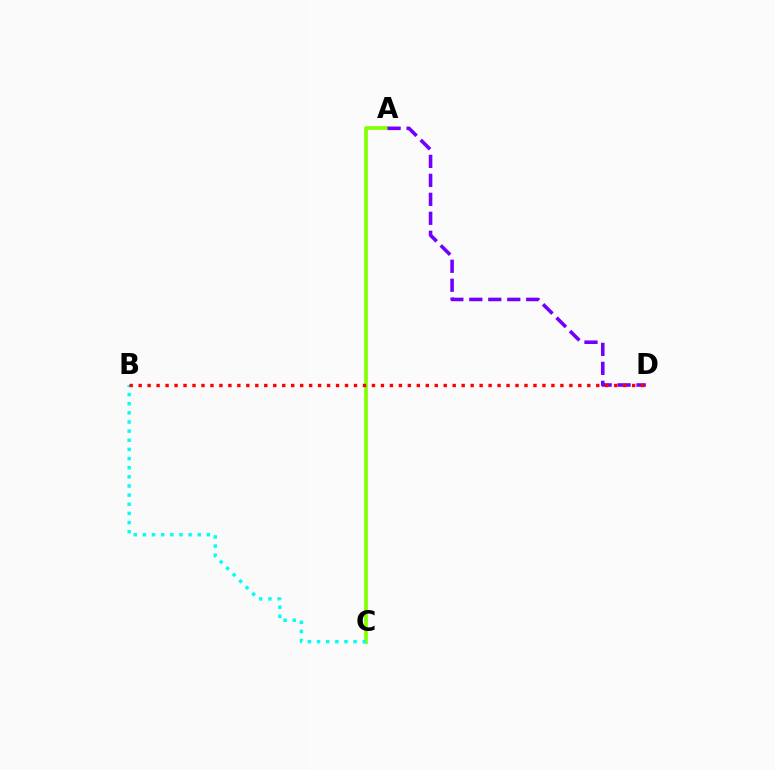{('A', 'C'): [{'color': '#84ff00', 'line_style': 'solid', 'thickness': 2.64}], ('A', 'D'): [{'color': '#7200ff', 'line_style': 'dashed', 'thickness': 2.58}], ('B', 'C'): [{'color': '#00fff6', 'line_style': 'dotted', 'thickness': 2.48}], ('B', 'D'): [{'color': '#ff0000', 'line_style': 'dotted', 'thickness': 2.44}]}